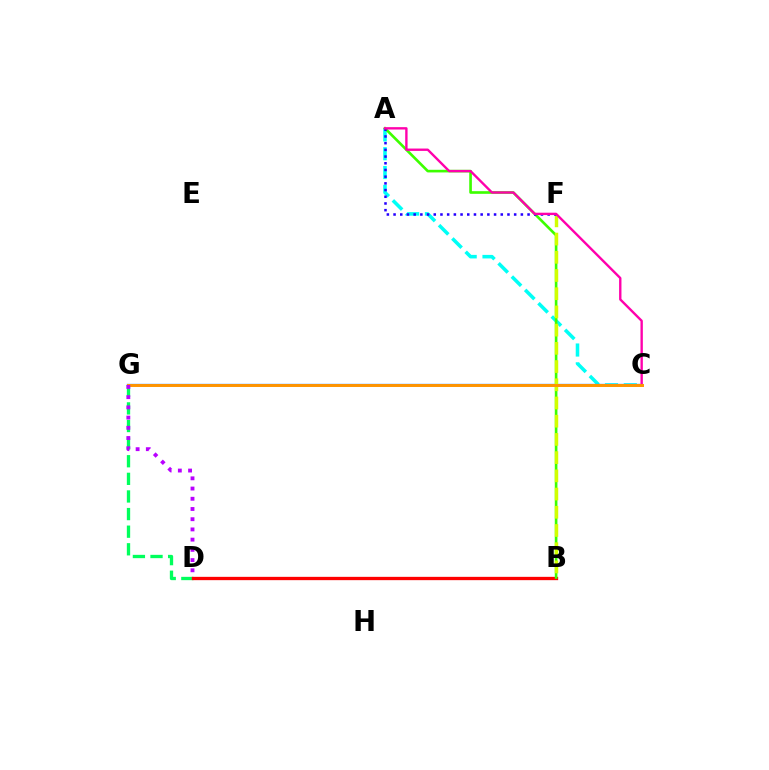{('D', 'G'): [{'color': '#00ff5c', 'line_style': 'dashed', 'thickness': 2.39}, {'color': '#b900ff', 'line_style': 'dotted', 'thickness': 2.78}], ('B', 'D'): [{'color': '#ff0000', 'line_style': 'solid', 'thickness': 2.38}], ('A', 'C'): [{'color': '#00fff6', 'line_style': 'dashed', 'thickness': 2.56}, {'color': '#ff00ac', 'line_style': 'solid', 'thickness': 1.71}], ('C', 'G'): [{'color': '#0074ff', 'line_style': 'solid', 'thickness': 1.65}, {'color': '#ff9400', 'line_style': 'solid', 'thickness': 2.13}], ('A', 'B'): [{'color': '#3dff00', 'line_style': 'solid', 'thickness': 1.9}], ('B', 'F'): [{'color': '#d1ff00', 'line_style': 'dashed', 'thickness': 2.47}], ('A', 'F'): [{'color': '#2500ff', 'line_style': 'dotted', 'thickness': 1.82}]}